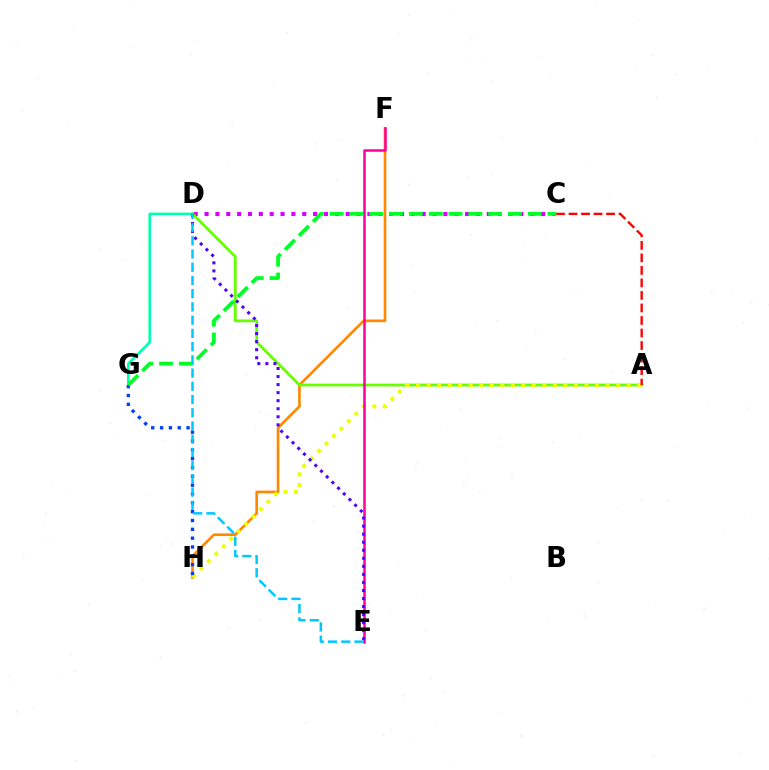{('F', 'H'): [{'color': '#ff8800', 'line_style': 'solid', 'thickness': 1.9}], ('C', 'D'): [{'color': '#d600ff', 'line_style': 'dotted', 'thickness': 2.95}], ('A', 'D'): [{'color': '#66ff00', 'line_style': 'solid', 'thickness': 2.0}], ('A', 'H'): [{'color': '#eeff00', 'line_style': 'dotted', 'thickness': 2.86}], ('A', 'C'): [{'color': '#ff0000', 'line_style': 'dashed', 'thickness': 1.7}], ('D', 'G'): [{'color': '#00ffaf', 'line_style': 'solid', 'thickness': 1.87}], ('G', 'H'): [{'color': '#003fff', 'line_style': 'dotted', 'thickness': 2.4}], ('C', 'G'): [{'color': '#00ff27', 'line_style': 'dashed', 'thickness': 2.69}], ('E', 'F'): [{'color': '#ff00a0', 'line_style': 'solid', 'thickness': 1.81}], ('D', 'E'): [{'color': '#4f00ff', 'line_style': 'dotted', 'thickness': 2.19}, {'color': '#00c7ff', 'line_style': 'dashed', 'thickness': 1.8}]}